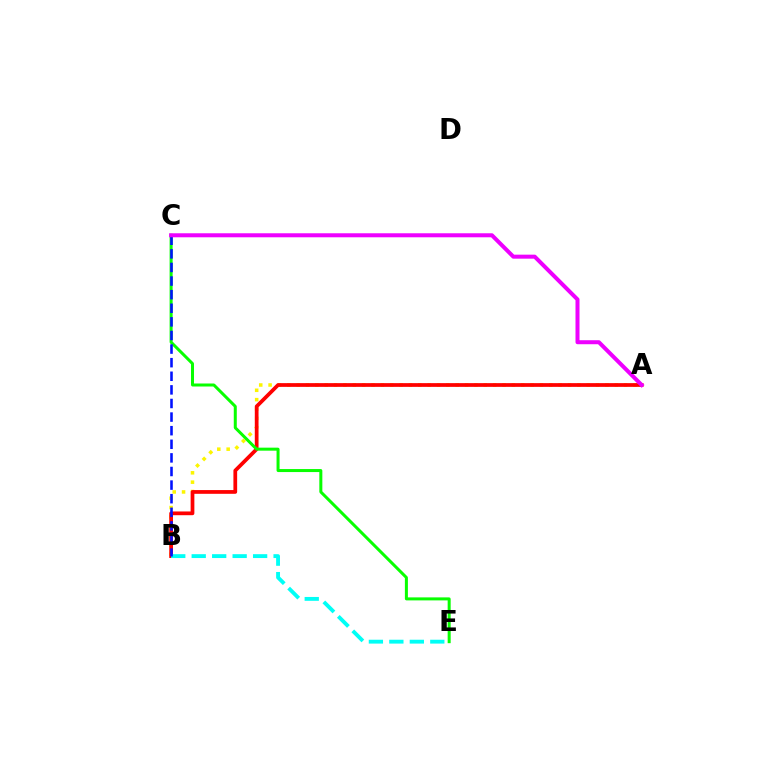{('A', 'B'): [{'color': '#fcf500', 'line_style': 'dotted', 'thickness': 2.54}, {'color': '#ff0000', 'line_style': 'solid', 'thickness': 2.69}], ('C', 'E'): [{'color': '#08ff00', 'line_style': 'solid', 'thickness': 2.17}], ('B', 'E'): [{'color': '#00fff6', 'line_style': 'dashed', 'thickness': 2.78}], ('B', 'C'): [{'color': '#0010ff', 'line_style': 'dashed', 'thickness': 1.85}], ('A', 'C'): [{'color': '#ee00ff', 'line_style': 'solid', 'thickness': 2.89}]}